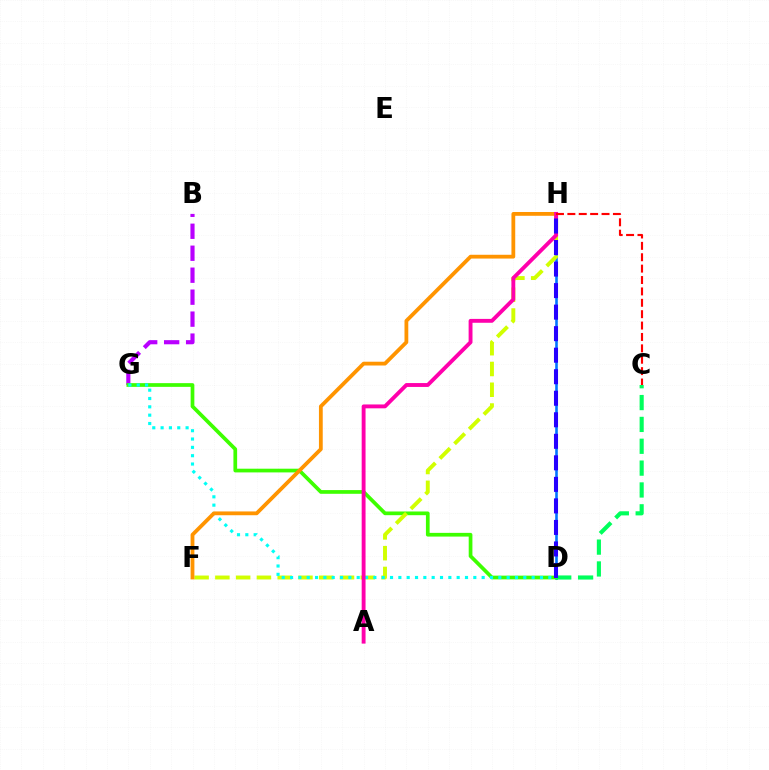{('D', 'H'): [{'color': '#0074ff', 'line_style': 'solid', 'thickness': 1.87}, {'color': '#2500ff', 'line_style': 'dashed', 'thickness': 2.92}], ('B', 'G'): [{'color': '#b900ff', 'line_style': 'dashed', 'thickness': 2.98}], ('D', 'G'): [{'color': '#3dff00', 'line_style': 'solid', 'thickness': 2.67}, {'color': '#00fff6', 'line_style': 'dotted', 'thickness': 2.26}], ('F', 'H'): [{'color': '#d1ff00', 'line_style': 'dashed', 'thickness': 2.82}, {'color': '#ff9400', 'line_style': 'solid', 'thickness': 2.73}], ('C', 'D'): [{'color': '#00ff5c', 'line_style': 'dashed', 'thickness': 2.97}], ('A', 'H'): [{'color': '#ff00ac', 'line_style': 'solid', 'thickness': 2.79}], ('C', 'H'): [{'color': '#ff0000', 'line_style': 'dashed', 'thickness': 1.55}]}